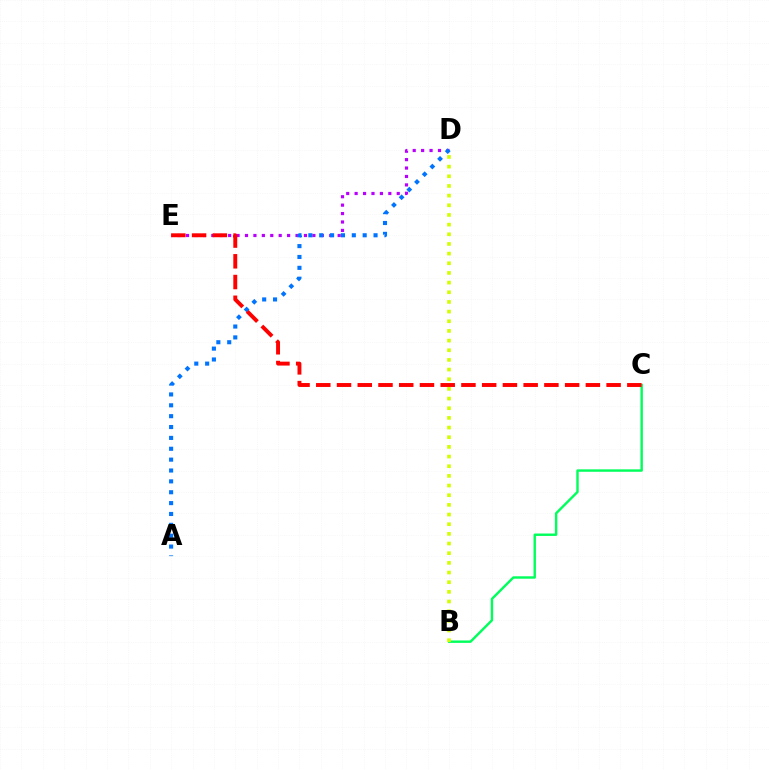{('B', 'C'): [{'color': '#00ff5c', 'line_style': 'solid', 'thickness': 1.74}], ('D', 'E'): [{'color': '#b900ff', 'line_style': 'dotted', 'thickness': 2.29}], ('A', 'D'): [{'color': '#0074ff', 'line_style': 'dotted', 'thickness': 2.95}], ('C', 'E'): [{'color': '#ff0000', 'line_style': 'dashed', 'thickness': 2.82}], ('B', 'D'): [{'color': '#d1ff00', 'line_style': 'dotted', 'thickness': 2.63}]}